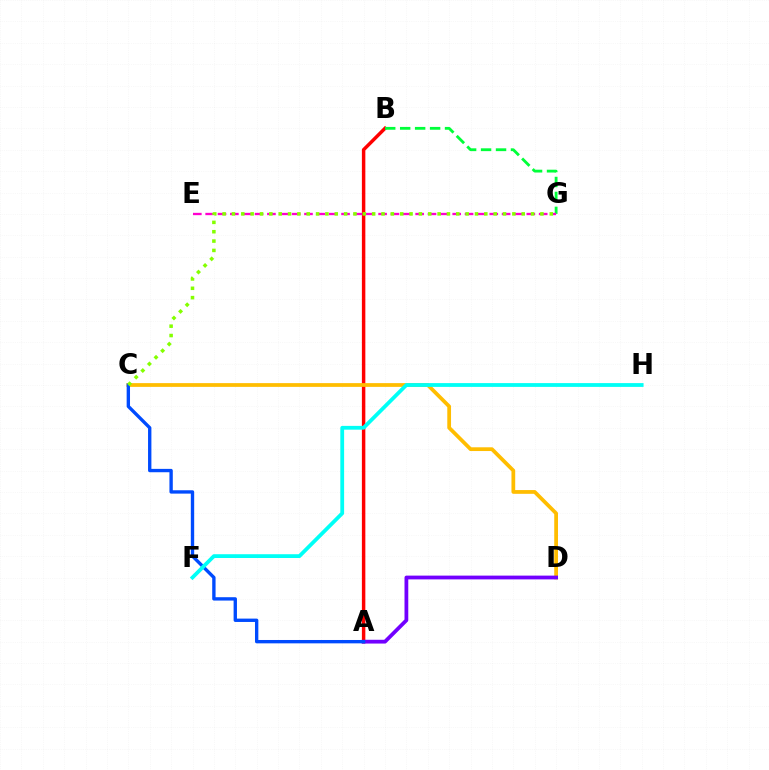{('A', 'B'): [{'color': '#ff0000', 'line_style': 'solid', 'thickness': 2.49}], ('B', 'G'): [{'color': '#00ff39', 'line_style': 'dashed', 'thickness': 2.03}], ('C', 'D'): [{'color': '#ffbd00', 'line_style': 'solid', 'thickness': 2.7}], ('E', 'G'): [{'color': '#ff00cf', 'line_style': 'dashed', 'thickness': 1.68}], ('A', 'D'): [{'color': '#7200ff', 'line_style': 'solid', 'thickness': 2.72}], ('A', 'C'): [{'color': '#004bff', 'line_style': 'solid', 'thickness': 2.42}], ('F', 'H'): [{'color': '#00fff6', 'line_style': 'solid', 'thickness': 2.73}], ('C', 'G'): [{'color': '#84ff00', 'line_style': 'dotted', 'thickness': 2.54}]}